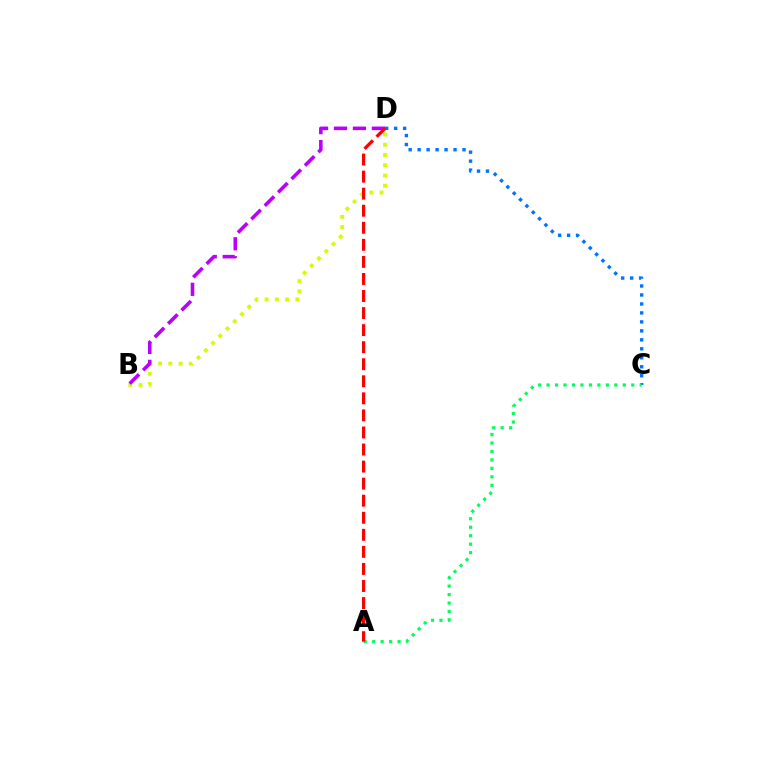{('C', 'D'): [{'color': '#0074ff', 'line_style': 'dotted', 'thickness': 2.44}], ('B', 'D'): [{'color': '#d1ff00', 'line_style': 'dotted', 'thickness': 2.78}, {'color': '#b900ff', 'line_style': 'dashed', 'thickness': 2.57}], ('A', 'C'): [{'color': '#00ff5c', 'line_style': 'dotted', 'thickness': 2.3}], ('A', 'D'): [{'color': '#ff0000', 'line_style': 'dashed', 'thickness': 2.32}]}